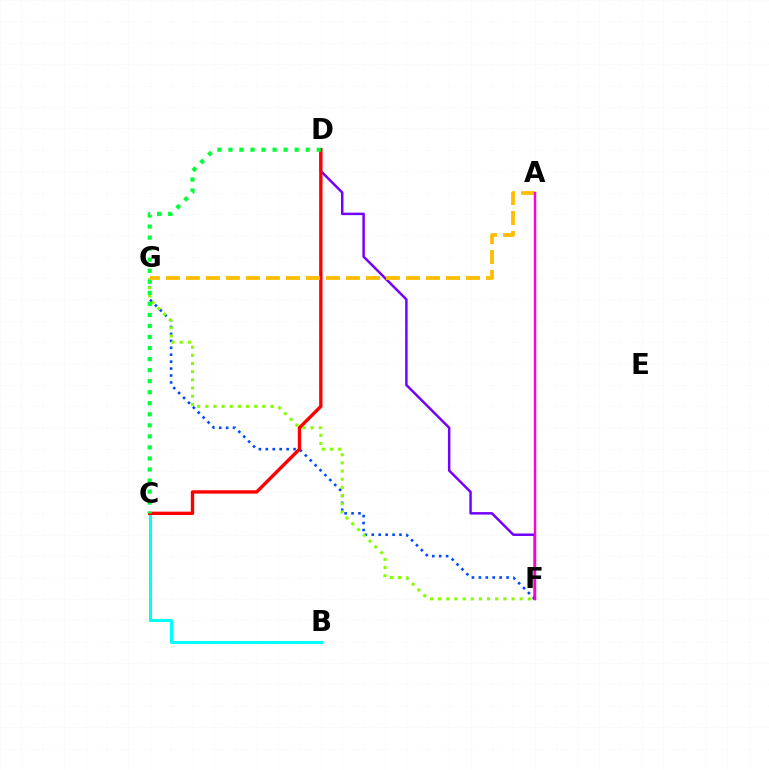{('F', 'G'): [{'color': '#004bff', 'line_style': 'dotted', 'thickness': 1.88}, {'color': '#84ff00', 'line_style': 'dotted', 'thickness': 2.22}], ('B', 'C'): [{'color': '#00fff6', 'line_style': 'solid', 'thickness': 2.2}], ('D', 'F'): [{'color': '#7200ff', 'line_style': 'solid', 'thickness': 1.78}], ('C', 'D'): [{'color': '#ff0000', 'line_style': 'solid', 'thickness': 2.42}, {'color': '#00ff39', 'line_style': 'dotted', 'thickness': 3.0}], ('A', 'G'): [{'color': '#ffbd00', 'line_style': 'dashed', 'thickness': 2.72}], ('A', 'F'): [{'color': '#ff00cf', 'line_style': 'solid', 'thickness': 1.72}]}